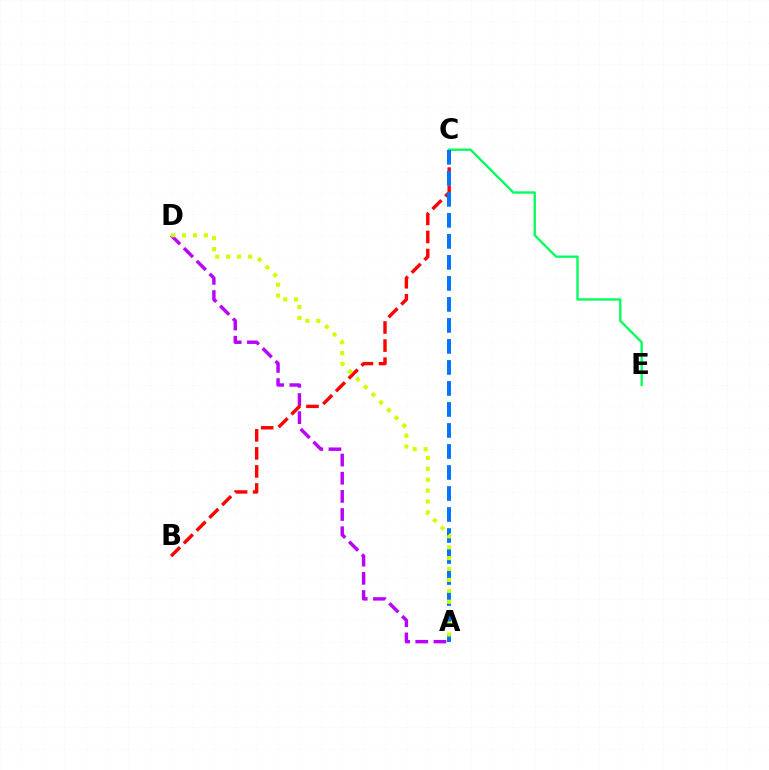{('A', 'D'): [{'color': '#b900ff', 'line_style': 'dashed', 'thickness': 2.47}, {'color': '#d1ff00', 'line_style': 'dotted', 'thickness': 2.96}], ('B', 'C'): [{'color': '#ff0000', 'line_style': 'dashed', 'thickness': 2.45}], ('C', 'E'): [{'color': '#00ff5c', 'line_style': 'solid', 'thickness': 1.68}], ('A', 'C'): [{'color': '#0074ff', 'line_style': 'dashed', 'thickness': 2.85}]}